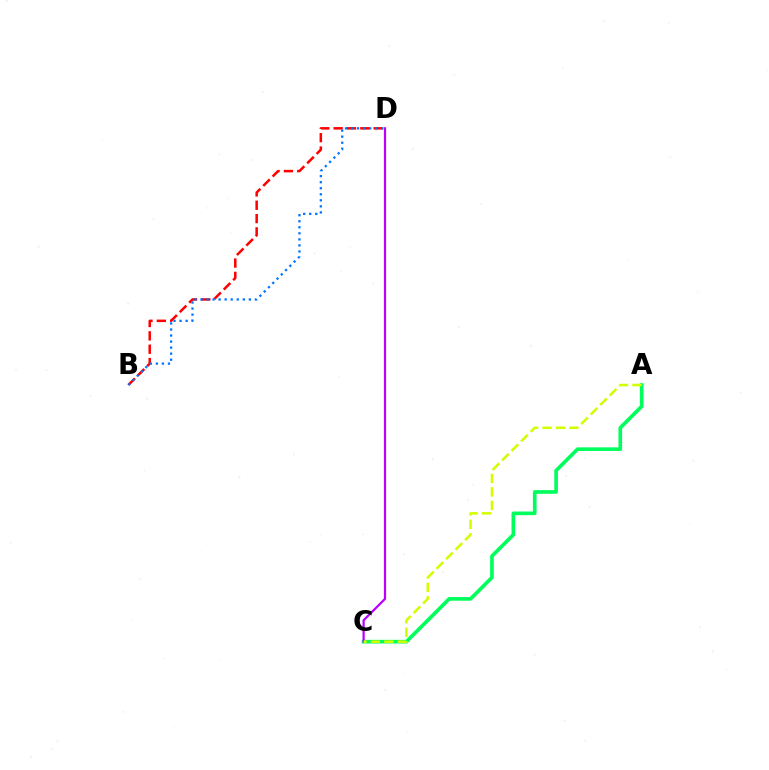{('B', 'D'): [{'color': '#ff0000', 'line_style': 'dashed', 'thickness': 1.81}, {'color': '#0074ff', 'line_style': 'dotted', 'thickness': 1.64}], ('A', 'C'): [{'color': '#00ff5c', 'line_style': 'solid', 'thickness': 2.63}, {'color': '#d1ff00', 'line_style': 'dashed', 'thickness': 1.83}], ('C', 'D'): [{'color': '#b900ff', 'line_style': 'solid', 'thickness': 1.61}]}